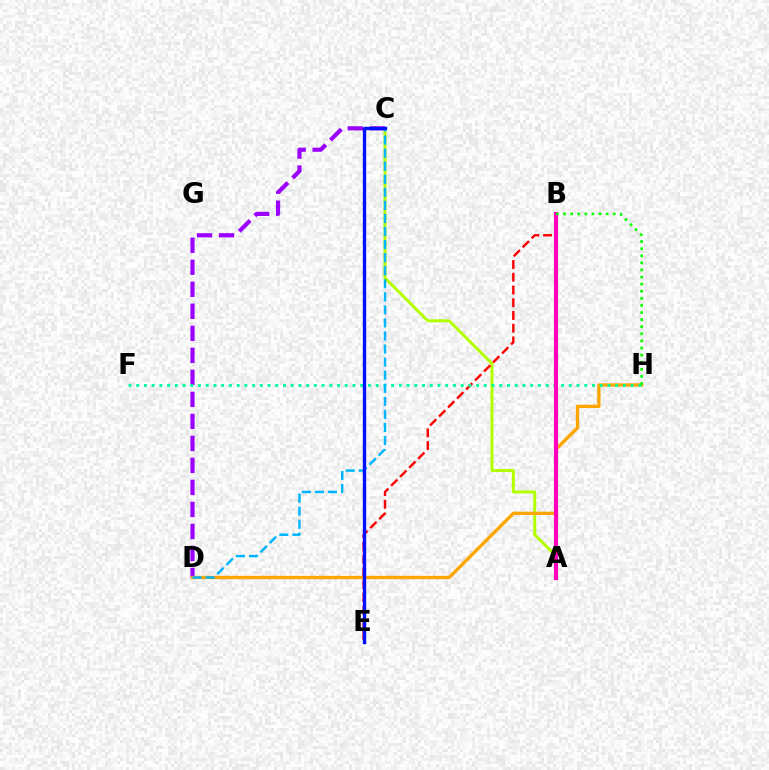{('A', 'C'): [{'color': '#b3ff00', 'line_style': 'solid', 'thickness': 2.17}], ('C', 'D'): [{'color': '#9b00ff', 'line_style': 'dashed', 'thickness': 2.99}, {'color': '#00b5ff', 'line_style': 'dashed', 'thickness': 1.77}], ('B', 'E'): [{'color': '#ff0000', 'line_style': 'dashed', 'thickness': 1.73}], ('D', 'H'): [{'color': '#ffa500', 'line_style': 'solid', 'thickness': 2.39}], ('F', 'H'): [{'color': '#00ff9d', 'line_style': 'dotted', 'thickness': 2.1}], ('A', 'B'): [{'color': '#ff00bd', 'line_style': 'solid', 'thickness': 2.98}], ('B', 'H'): [{'color': '#08ff00', 'line_style': 'dotted', 'thickness': 1.93}], ('C', 'E'): [{'color': '#0010ff', 'line_style': 'solid', 'thickness': 2.42}]}